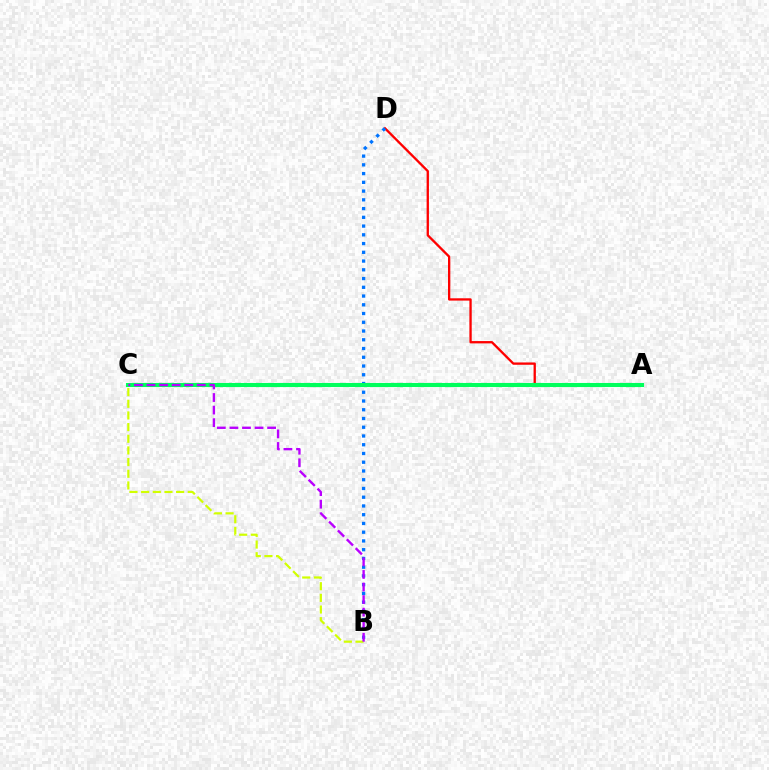{('A', 'D'): [{'color': '#ff0000', 'line_style': 'solid', 'thickness': 1.67}], ('B', 'C'): [{'color': '#d1ff00', 'line_style': 'dashed', 'thickness': 1.58}, {'color': '#b900ff', 'line_style': 'dashed', 'thickness': 1.71}], ('B', 'D'): [{'color': '#0074ff', 'line_style': 'dotted', 'thickness': 2.38}], ('A', 'C'): [{'color': '#00ff5c', 'line_style': 'solid', 'thickness': 2.94}]}